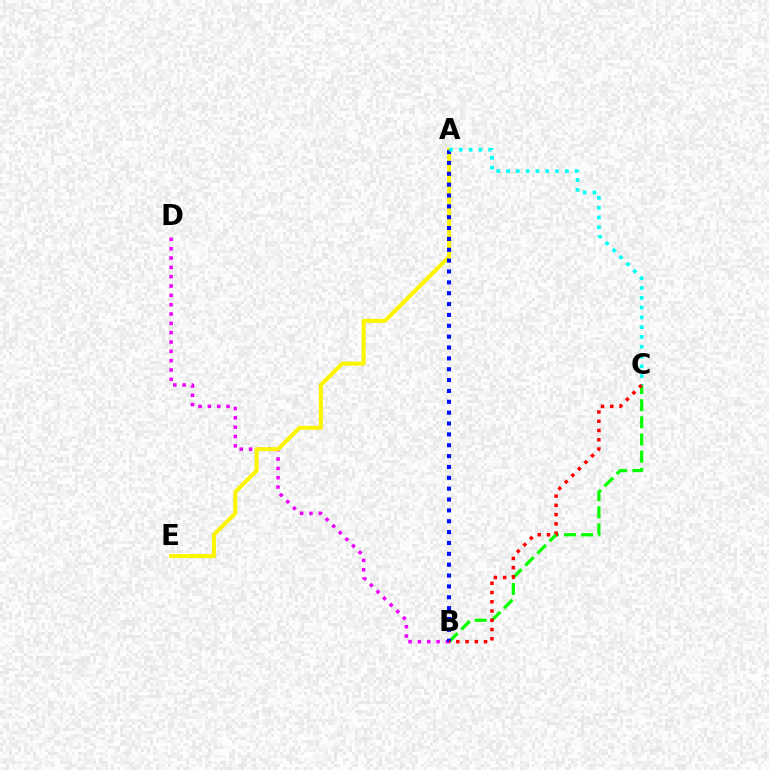{('B', 'D'): [{'color': '#ee00ff', 'line_style': 'dotted', 'thickness': 2.54}], ('B', 'C'): [{'color': '#08ff00', 'line_style': 'dashed', 'thickness': 2.33}, {'color': '#ff0000', 'line_style': 'dotted', 'thickness': 2.51}], ('A', 'E'): [{'color': '#fcf500', 'line_style': 'solid', 'thickness': 2.89}], ('A', 'B'): [{'color': '#0010ff', 'line_style': 'dotted', 'thickness': 2.95}], ('A', 'C'): [{'color': '#00fff6', 'line_style': 'dotted', 'thickness': 2.66}]}